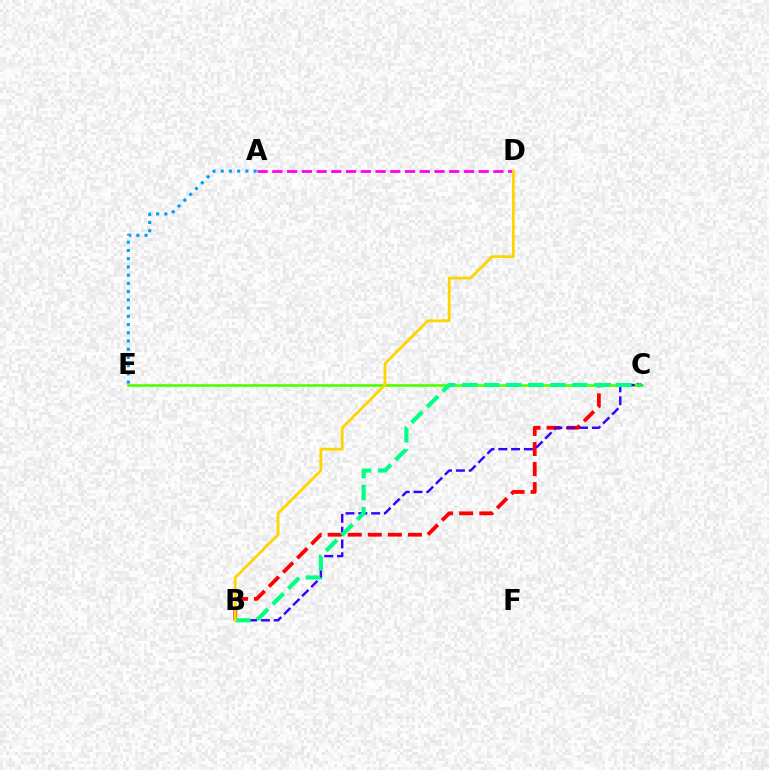{('B', 'C'): [{'color': '#ff0000', 'line_style': 'dashed', 'thickness': 2.72}, {'color': '#3700ff', 'line_style': 'dashed', 'thickness': 1.74}, {'color': '#00ff86', 'line_style': 'dashed', 'thickness': 2.99}], ('A', 'D'): [{'color': '#ff00ed', 'line_style': 'dashed', 'thickness': 2.0}], ('A', 'E'): [{'color': '#009eff', 'line_style': 'dotted', 'thickness': 2.24}], ('C', 'E'): [{'color': '#4fff00', 'line_style': 'solid', 'thickness': 1.9}], ('B', 'D'): [{'color': '#ffd500', 'line_style': 'solid', 'thickness': 2.0}]}